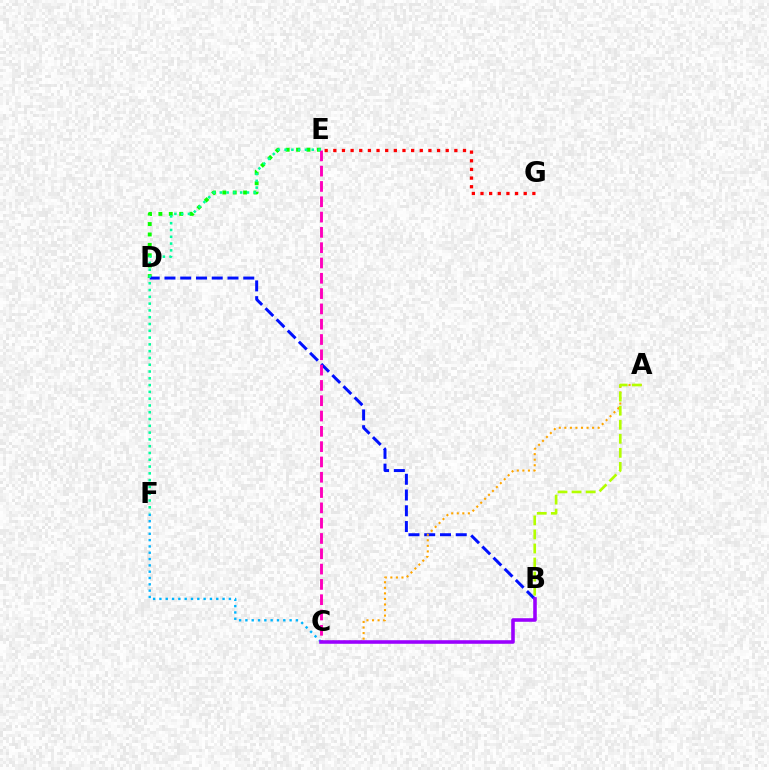{('D', 'E'): [{'color': '#08ff00', 'line_style': 'dotted', 'thickness': 2.83}], ('B', 'D'): [{'color': '#0010ff', 'line_style': 'dashed', 'thickness': 2.14}], ('C', 'E'): [{'color': '#ff00bd', 'line_style': 'dashed', 'thickness': 2.08}], ('C', 'F'): [{'color': '#00b5ff', 'line_style': 'dotted', 'thickness': 1.72}], ('A', 'C'): [{'color': '#ffa500', 'line_style': 'dotted', 'thickness': 1.51}], ('E', 'F'): [{'color': '#00ff9d', 'line_style': 'dotted', 'thickness': 1.84}], ('E', 'G'): [{'color': '#ff0000', 'line_style': 'dotted', 'thickness': 2.35}], ('A', 'B'): [{'color': '#b3ff00', 'line_style': 'dashed', 'thickness': 1.91}], ('B', 'C'): [{'color': '#9b00ff', 'line_style': 'solid', 'thickness': 2.57}]}